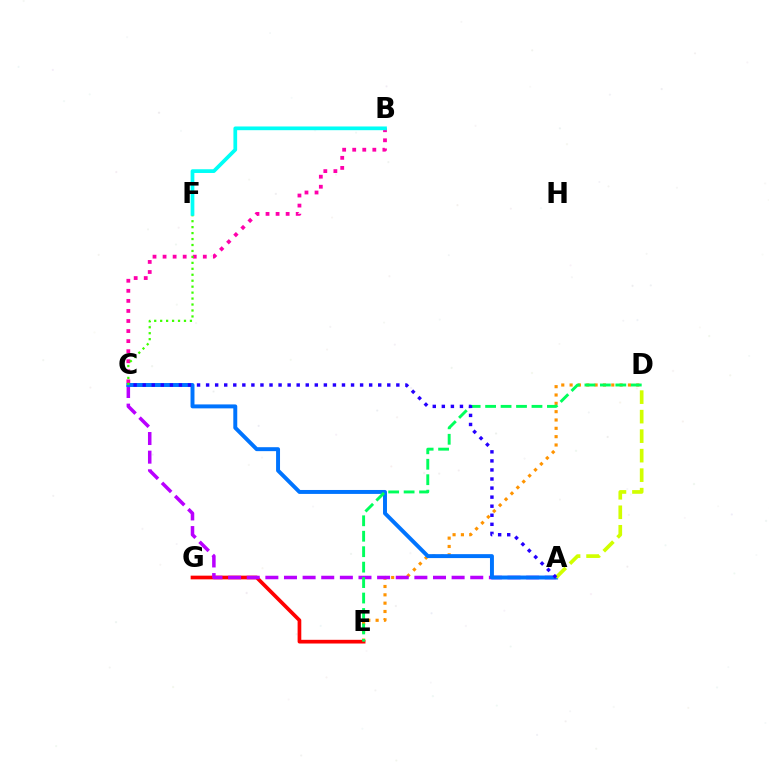{('B', 'C'): [{'color': '#ff00ac', 'line_style': 'dotted', 'thickness': 2.73}], ('D', 'E'): [{'color': '#ff9400', 'line_style': 'dotted', 'thickness': 2.26}, {'color': '#00ff5c', 'line_style': 'dashed', 'thickness': 2.1}], ('E', 'G'): [{'color': '#ff0000', 'line_style': 'solid', 'thickness': 2.66}], ('A', 'C'): [{'color': '#b900ff', 'line_style': 'dashed', 'thickness': 2.53}, {'color': '#0074ff', 'line_style': 'solid', 'thickness': 2.84}, {'color': '#2500ff', 'line_style': 'dotted', 'thickness': 2.46}], ('C', 'F'): [{'color': '#3dff00', 'line_style': 'dotted', 'thickness': 1.62}], ('A', 'D'): [{'color': '#d1ff00', 'line_style': 'dashed', 'thickness': 2.65}], ('B', 'F'): [{'color': '#00fff6', 'line_style': 'solid', 'thickness': 2.68}]}